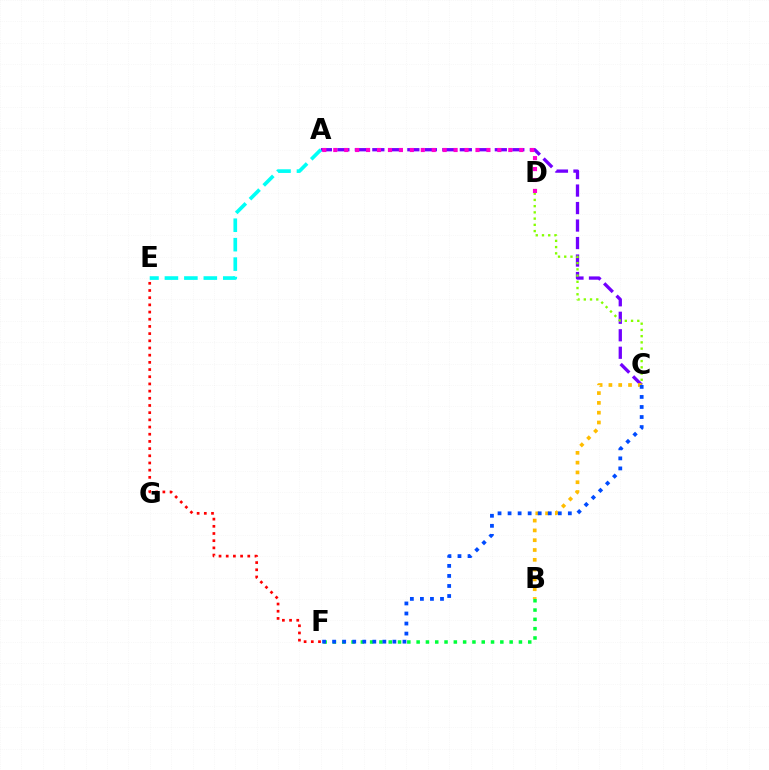{('A', 'C'): [{'color': '#7200ff', 'line_style': 'dashed', 'thickness': 2.38}], ('B', 'C'): [{'color': '#ffbd00', 'line_style': 'dotted', 'thickness': 2.66}], ('B', 'F'): [{'color': '#00ff39', 'line_style': 'dotted', 'thickness': 2.53}], ('E', 'F'): [{'color': '#ff0000', 'line_style': 'dotted', 'thickness': 1.95}], ('C', 'D'): [{'color': '#84ff00', 'line_style': 'dotted', 'thickness': 1.69}], ('A', 'E'): [{'color': '#00fff6', 'line_style': 'dashed', 'thickness': 2.64}], ('A', 'D'): [{'color': '#ff00cf', 'line_style': 'dotted', 'thickness': 2.97}], ('C', 'F'): [{'color': '#004bff', 'line_style': 'dotted', 'thickness': 2.73}]}